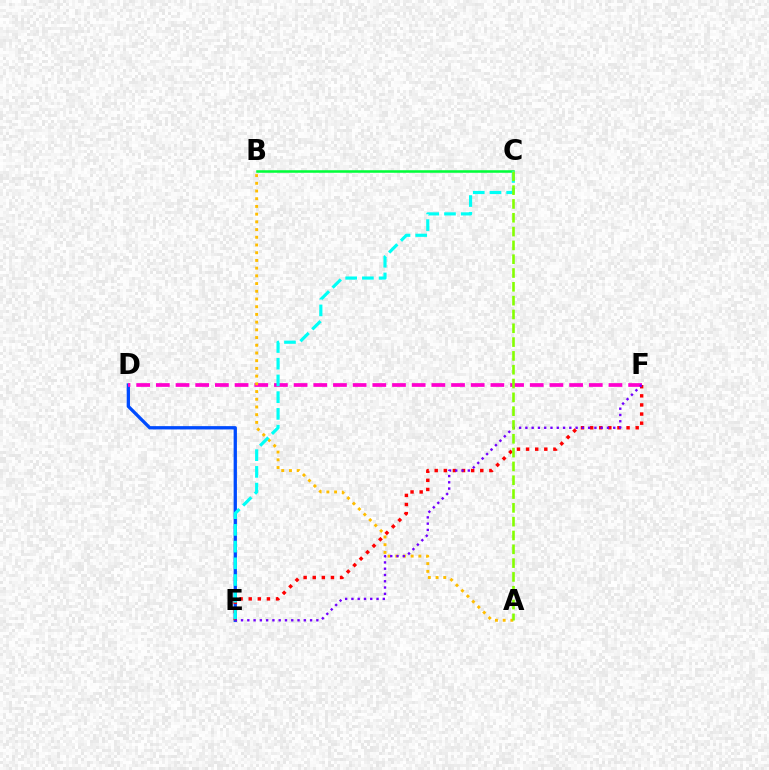{('D', 'E'): [{'color': '#004bff', 'line_style': 'solid', 'thickness': 2.37}], ('D', 'F'): [{'color': '#ff00cf', 'line_style': 'dashed', 'thickness': 2.67}], ('B', 'C'): [{'color': '#00ff39', 'line_style': 'solid', 'thickness': 1.83}], ('A', 'B'): [{'color': '#ffbd00', 'line_style': 'dotted', 'thickness': 2.1}], ('E', 'F'): [{'color': '#ff0000', 'line_style': 'dotted', 'thickness': 2.48}, {'color': '#7200ff', 'line_style': 'dotted', 'thickness': 1.71}], ('C', 'E'): [{'color': '#00fff6', 'line_style': 'dashed', 'thickness': 2.27}], ('A', 'C'): [{'color': '#84ff00', 'line_style': 'dashed', 'thickness': 1.88}]}